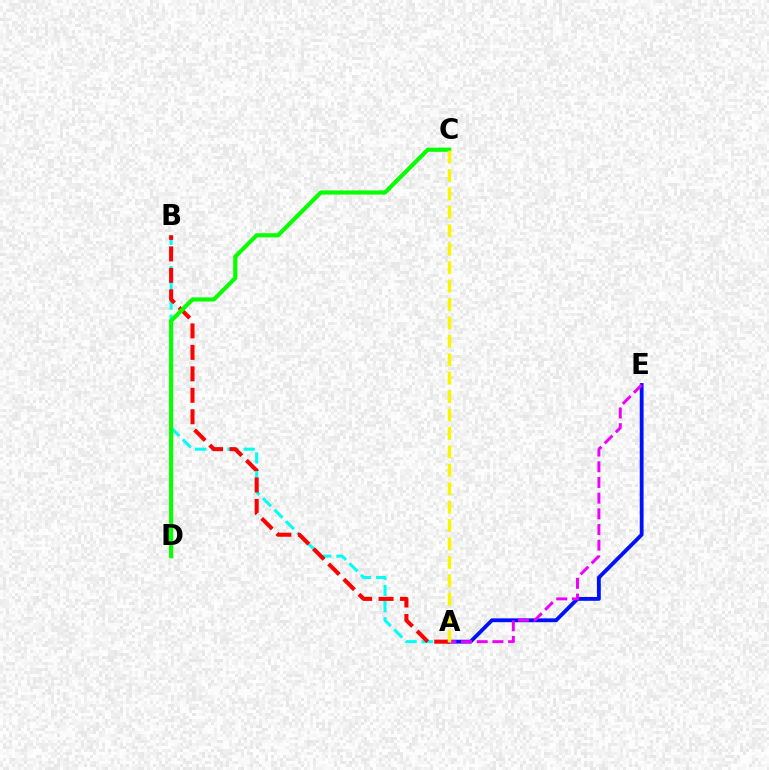{('A', 'B'): [{'color': '#00fff6', 'line_style': 'dashed', 'thickness': 2.2}, {'color': '#ff0000', 'line_style': 'dashed', 'thickness': 2.92}], ('A', 'E'): [{'color': '#0010ff', 'line_style': 'solid', 'thickness': 2.76}, {'color': '#ee00ff', 'line_style': 'dashed', 'thickness': 2.13}], ('C', 'D'): [{'color': '#08ff00', 'line_style': 'solid', 'thickness': 2.99}], ('A', 'C'): [{'color': '#fcf500', 'line_style': 'dashed', 'thickness': 2.5}]}